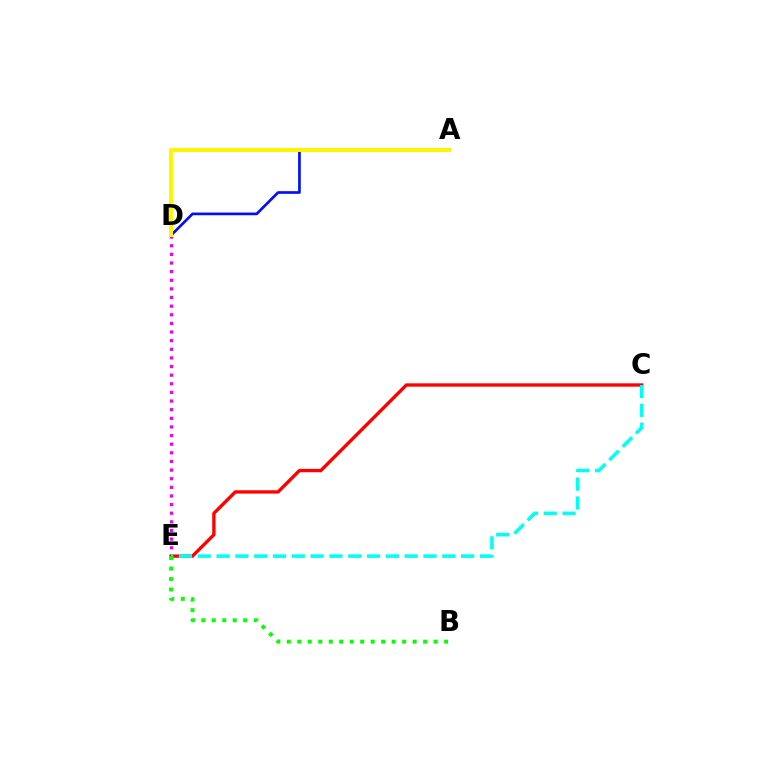{('A', 'D'): [{'color': '#0010ff', 'line_style': 'solid', 'thickness': 1.93}, {'color': '#fcf500', 'line_style': 'solid', 'thickness': 2.84}], ('D', 'E'): [{'color': '#ee00ff', 'line_style': 'dotted', 'thickness': 2.34}], ('C', 'E'): [{'color': '#ff0000', 'line_style': 'solid', 'thickness': 2.4}, {'color': '#00fff6', 'line_style': 'dashed', 'thickness': 2.56}], ('B', 'E'): [{'color': '#08ff00', 'line_style': 'dotted', 'thickness': 2.85}]}